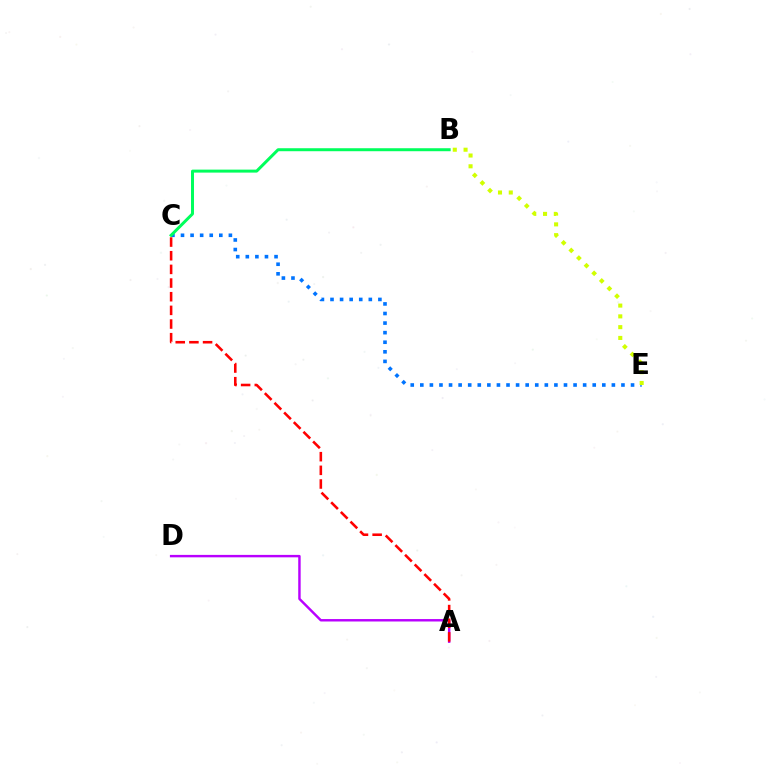{('C', 'E'): [{'color': '#0074ff', 'line_style': 'dotted', 'thickness': 2.6}], ('B', 'C'): [{'color': '#00ff5c', 'line_style': 'solid', 'thickness': 2.15}], ('B', 'E'): [{'color': '#d1ff00', 'line_style': 'dotted', 'thickness': 2.93}], ('A', 'D'): [{'color': '#b900ff', 'line_style': 'solid', 'thickness': 1.75}], ('A', 'C'): [{'color': '#ff0000', 'line_style': 'dashed', 'thickness': 1.86}]}